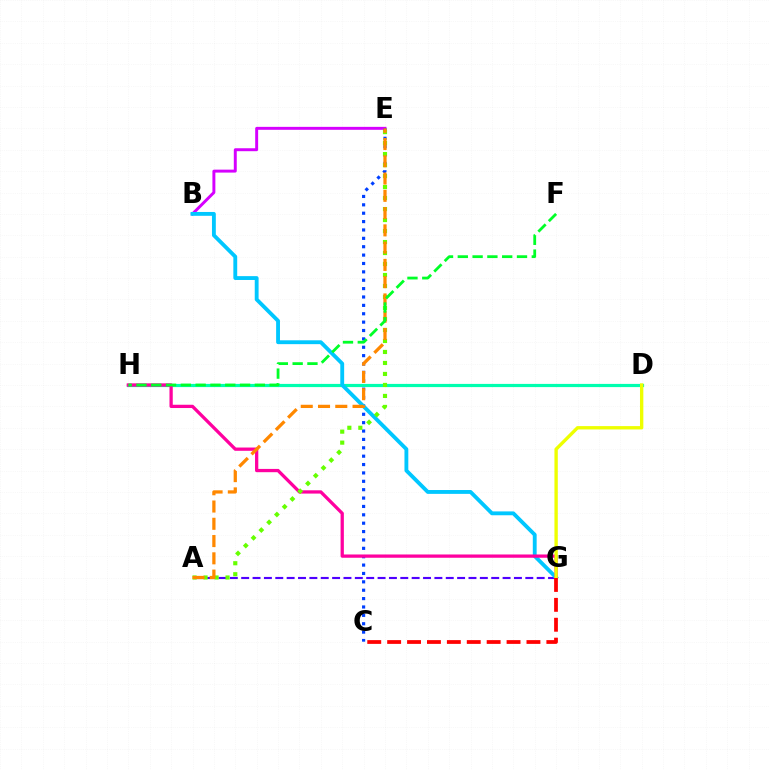{('A', 'G'): [{'color': '#4f00ff', 'line_style': 'dashed', 'thickness': 1.54}], ('D', 'H'): [{'color': '#00ffaf', 'line_style': 'solid', 'thickness': 2.3}], ('B', 'E'): [{'color': '#d600ff', 'line_style': 'solid', 'thickness': 2.12}], ('C', 'E'): [{'color': '#003fff', 'line_style': 'dotted', 'thickness': 2.28}], ('B', 'G'): [{'color': '#00c7ff', 'line_style': 'solid', 'thickness': 2.77}], ('G', 'H'): [{'color': '#ff00a0', 'line_style': 'solid', 'thickness': 2.36}], ('A', 'E'): [{'color': '#66ff00', 'line_style': 'dotted', 'thickness': 2.99}, {'color': '#ff8800', 'line_style': 'dashed', 'thickness': 2.35}], ('D', 'G'): [{'color': '#eeff00', 'line_style': 'solid', 'thickness': 2.42}], ('C', 'G'): [{'color': '#ff0000', 'line_style': 'dashed', 'thickness': 2.7}], ('F', 'H'): [{'color': '#00ff27', 'line_style': 'dashed', 'thickness': 2.01}]}